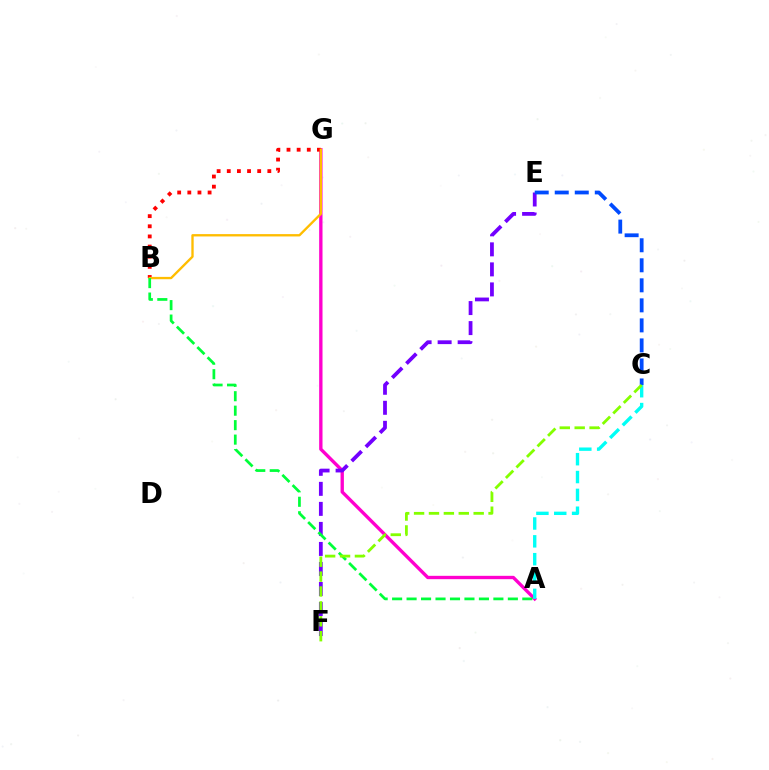{('A', 'G'): [{'color': '#ff00cf', 'line_style': 'solid', 'thickness': 2.41}], ('B', 'G'): [{'color': '#ff0000', 'line_style': 'dotted', 'thickness': 2.76}, {'color': '#ffbd00', 'line_style': 'solid', 'thickness': 1.69}], ('E', 'F'): [{'color': '#7200ff', 'line_style': 'dashed', 'thickness': 2.72}], ('A', 'B'): [{'color': '#00ff39', 'line_style': 'dashed', 'thickness': 1.97}], ('A', 'C'): [{'color': '#00fff6', 'line_style': 'dashed', 'thickness': 2.42}], ('C', 'E'): [{'color': '#004bff', 'line_style': 'dashed', 'thickness': 2.72}], ('C', 'F'): [{'color': '#84ff00', 'line_style': 'dashed', 'thickness': 2.02}]}